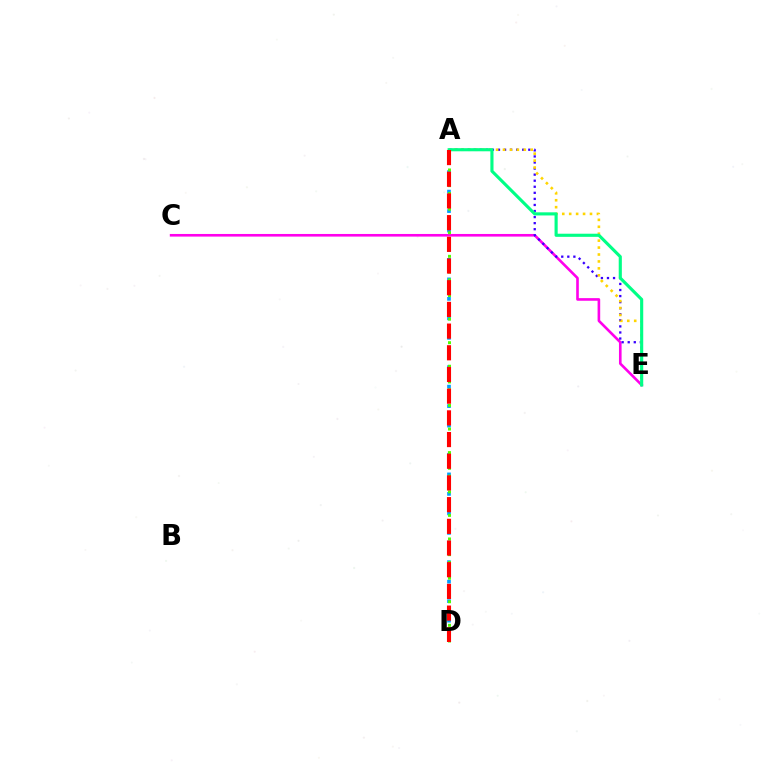{('C', 'E'): [{'color': '#ff00ed', 'line_style': 'solid', 'thickness': 1.89}], ('A', 'E'): [{'color': '#3700ff', 'line_style': 'dotted', 'thickness': 1.65}, {'color': '#ffd500', 'line_style': 'dotted', 'thickness': 1.88}, {'color': '#00ff86', 'line_style': 'solid', 'thickness': 2.25}], ('A', 'D'): [{'color': '#009eff', 'line_style': 'dotted', 'thickness': 2.65}, {'color': '#4fff00', 'line_style': 'dotted', 'thickness': 2.13}, {'color': '#ff0000', 'line_style': 'dashed', 'thickness': 2.95}]}